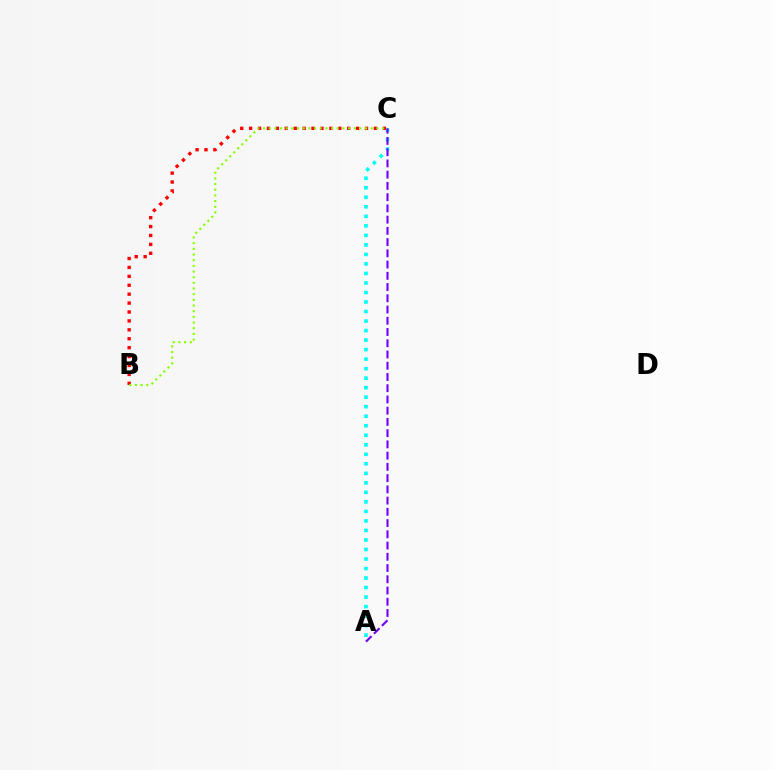{('A', 'C'): [{'color': '#00fff6', 'line_style': 'dotted', 'thickness': 2.59}, {'color': '#7200ff', 'line_style': 'dashed', 'thickness': 1.53}], ('B', 'C'): [{'color': '#ff0000', 'line_style': 'dotted', 'thickness': 2.42}, {'color': '#84ff00', 'line_style': 'dotted', 'thickness': 1.54}]}